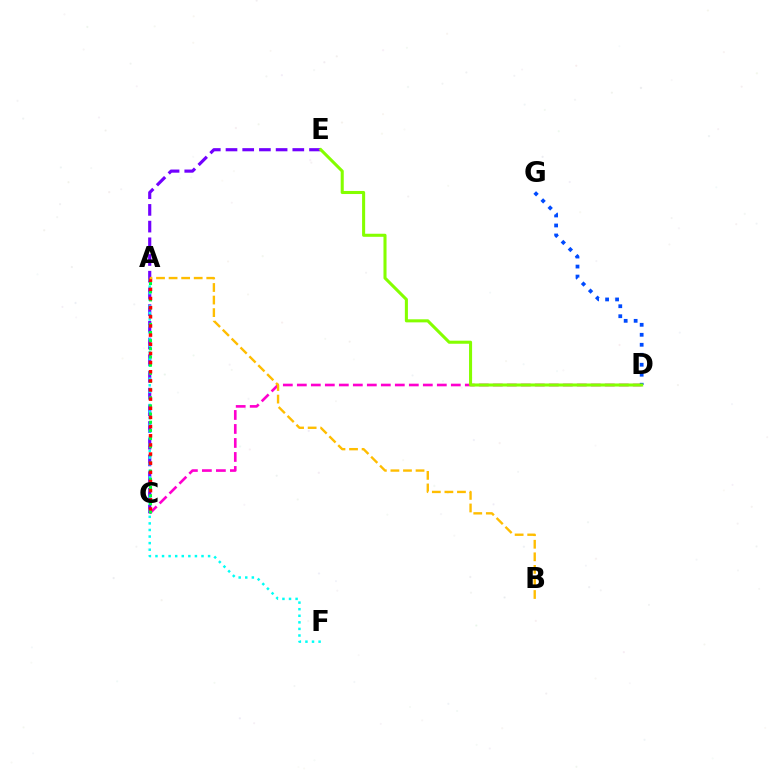{('C', 'D'): [{'color': '#ff00cf', 'line_style': 'dashed', 'thickness': 1.9}], ('D', 'G'): [{'color': '#004bff', 'line_style': 'dotted', 'thickness': 2.71}], ('C', 'E'): [{'color': '#7200ff', 'line_style': 'dashed', 'thickness': 2.27}], ('A', 'F'): [{'color': '#00fff6', 'line_style': 'dotted', 'thickness': 1.79}], ('A', 'C'): [{'color': '#00ff39', 'line_style': 'dotted', 'thickness': 2.22}, {'color': '#ff0000', 'line_style': 'dotted', 'thickness': 2.49}], ('A', 'B'): [{'color': '#ffbd00', 'line_style': 'dashed', 'thickness': 1.71}], ('D', 'E'): [{'color': '#84ff00', 'line_style': 'solid', 'thickness': 2.2}]}